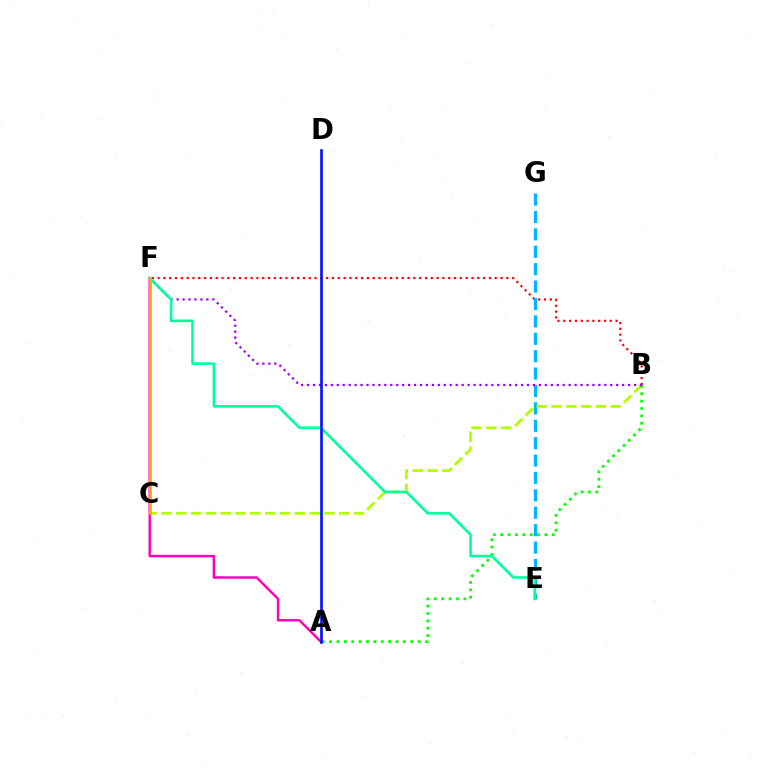{('B', 'F'): [{'color': '#ff0000', 'line_style': 'dotted', 'thickness': 1.58}, {'color': '#9b00ff', 'line_style': 'dotted', 'thickness': 1.62}], ('A', 'F'): [{'color': '#ff00bd', 'line_style': 'solid', 'thickness': 1.76}], ('E', 'G'): [{'color': '#00b5ff', 'line_style': 'dashed', 'thickness': 2.36}], ('B', 'C'): [{'color': '#b3ff00', 'line_style': 'dashed', 'thickness': 2.01}], ('A', 'B'): [{'color': '#08ff00', 'line_style': 'dotted', 'thickness': 2.0}], ('E', 'F'): [{'color': '#00ff9d', 'line_style': 'solid', 'thickness': 1.88}], ('C', 'F'): [{'color': '#ffa500', 'line_style': 'solid', 'thickness': 2.02}], ('A', 'D'): [{'color': '#0010ff', 'line_style': 'solid', 'thickness': 1.89}]}